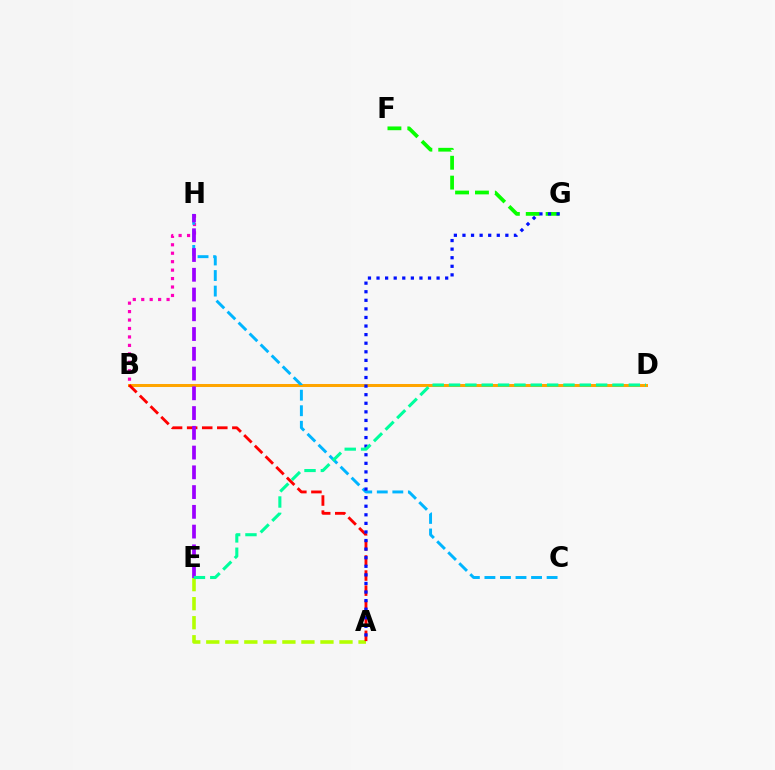{('A', 'E'): [{'color': '#b3ff00', 'line_style': 'dashed', 'thickness': 2.59}], ('B', 'H'): [{'color': '#ff00bd', 'line_style': 'dotted', 'thickness': 2.3}], ('B', 'D'): [{'color': '#ffa500', 'line_style': 'solid', 'thickness': 2.17}], ('A', 'B'): [{'color': '#ff0000', 'line_style': 'dashed', 'thickness': 2.05}], ('C', 'H'): [{'color': '#00b5ff', 'line_style': 'dashed', 'thickness': 2.11}], ('F', 'G'): [{'color': '#08ff00', 'line_style': 'dashed', 'thickness': 2.7}], ('E', 'H'): [{'color': '#9b00ff', 'line_style': 'dashed', 'thickness': 2.68}], ('A', 'G'): [{'color': '#0010ff', 'line_style': 'dotted', 'thickness': 2.33}], ('D', 'E'): [{'color': '#00ff9d', 'line_style': 'dashed', 'thickness': 2.22}]}